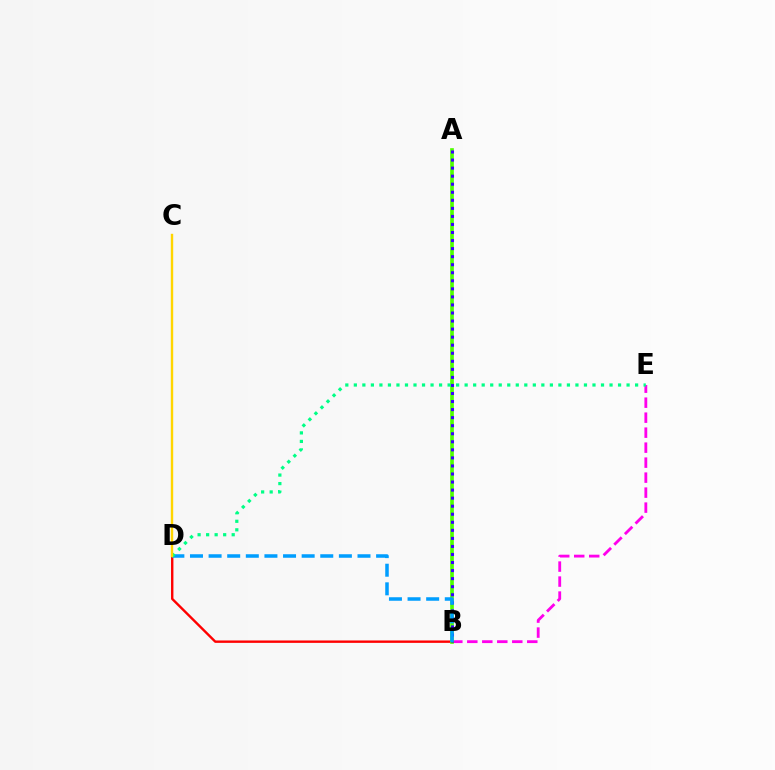{('B', 'E'): [{'color': '#ff00ed', 'line_style': 'dashed', 'thickness': 2.04}], ('B', 'D'): [{'color': '#ff0000', 'line_style': 'solid', 'thickness': 1.72}, {'color': '#009eff', 'line_style': 'dashed', 'thickness': 2.53}], ('A', 'B'): [{'color': '#4fff00', 'line_style': 'solid', 'thickness': 2.65}, {'color': '#3700ff', 'line_style': 'dotted', 'thickness': 2.19}], ('D', 'E'): [{'color': '#00ff86', 'line_style': 'dotted', 'thickness': 2.32}], ('C', 'D'): [{'color': '#ffd500', 'line_style': 'solid', 'thickness': 1.73}]}